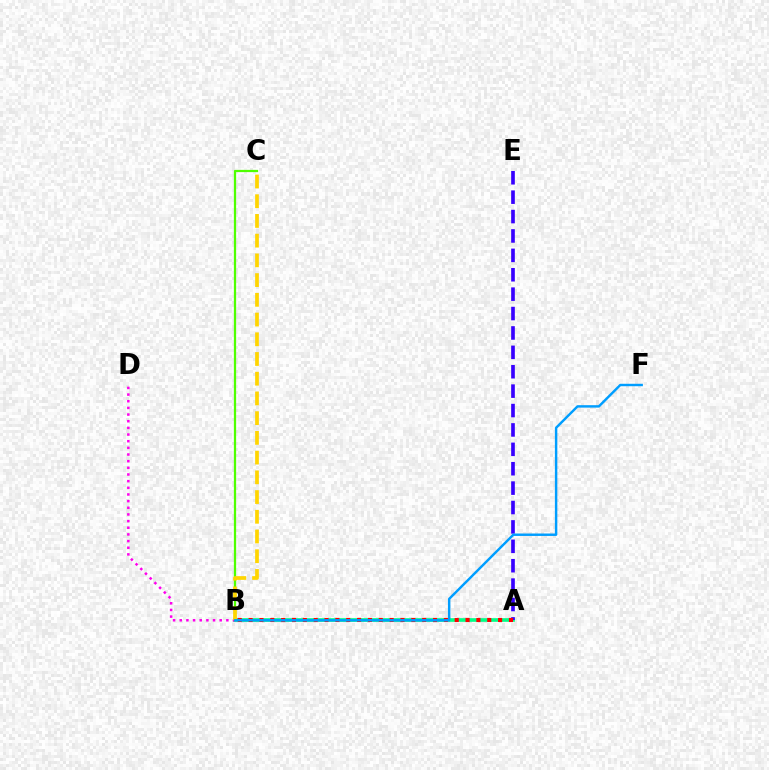{('A', 'B'): [{'color': '#00ff86', 'line_style': 'solid', 'thickness': 2.63}, {'color': '#ff0000', 'line_style': 'dotted', 'thickness': 2.95}], ('B', 'D'): [{'color': '#ff00ed', 'line_style': 'dotted', 'thickness': 1.81}], ('A', 'E'): [{'color': '#3700ff', 'line_style': 'dashed', 'thickness': 2.64}], ('B', 'C'): [{'color': '#4fff00', 'line_style': 'solid', 'thickness': 1.63}, {'color': '#ffd500', 'line_style': 'dashed', 'thickness': 2.68}], ('B', 'F'): [{'color': '#009eff', 'line_style': 'solid', 'thickness': 1.76}]}